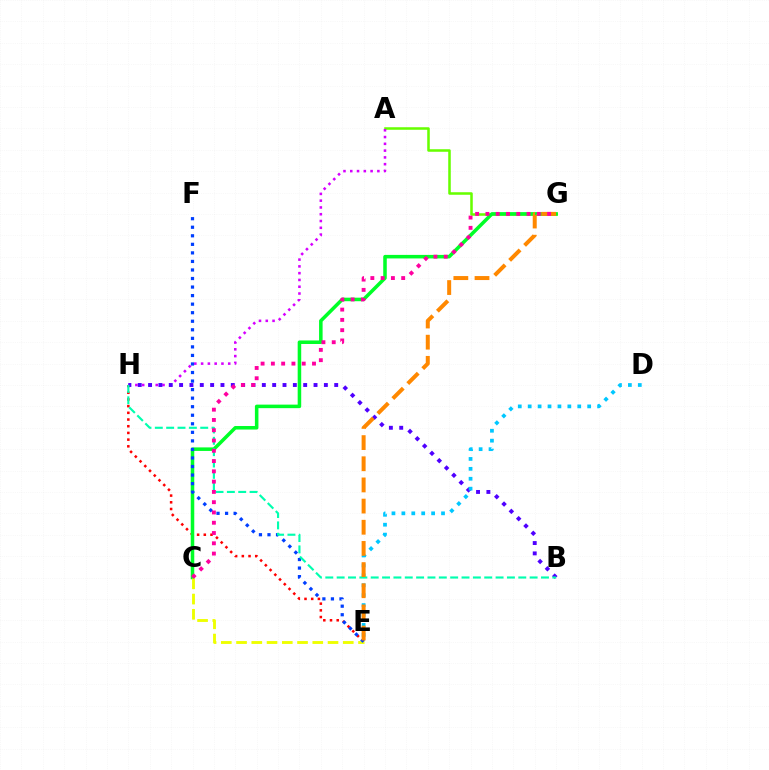{('E', 'H'): [{'color': '#ff0000', 'line_style': 'dotted', 'thickness': 1.82}], ('A', 'G'): [{'color': '#66ff00', 'line_style': 'solid', 'thickness': 1.83}], ('C', 'G'): [{'color': '#00ff27', 'line_style': 'solid', 'thickness': 2.54}, {'color': '#ff00a0', 'line_style': 'dotted', 'thickness': 2.79}], ('A', 'H'): [{'color': '#d600ff', 'line_style': 'dotted', 'thickness': 1.84}], ('C', 'E'): [{'color': '#eeff00', 'line_style': 'dashed', 'thickness': 2.07}], ('B', 'H'): [{'color': '#4f00ff', 'line_style': 'dotted', 'thickness': 2.81}, {'color': '#00ffaf', 'line_style': 'dashed', 'thickness': 1.54}], ('E', 'F'): [{'color': '#003fff', 'line_style': 'dotted', 'thickness': 2.32}], ('D', 'E'): [{'color': '#00c7ff', 'line_style': 'dotted', 'thickness': 2.69}], ('E', 'G'): [{'color': '#ff8800', 'line_style': 'dashed', 'thickness': 2.88}]}